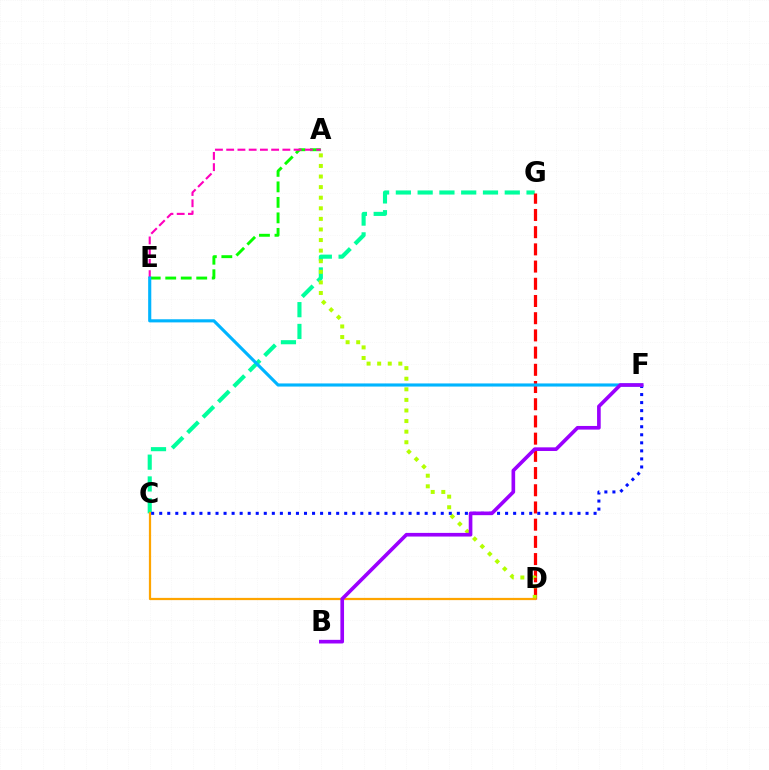{('C', 'G'): [{'color': '#00ff9d', 'line_style': 'dashed', 'thickness': 2.96}], ('A', 'E'): [{'color': '#08ff00', 'line_style': 'dashed', 'thickness': 2.11}, {'color': '#ff00bd', 'line_style': 'dashed', 'thickness': 1.53}], ('D', 'G'): [{'color': '#ff0000', 'line_style': 'dashed', 'thickness': 2.34}], ('A', 'D'): [{'color': '#b3ff00', 'line_style': 'dotted', 'thickness': 2.88}], ('C', 'D'): [{'color': '#ffa500', 'line_style': 'solid', 'thickness': 1.61}], ('C', 'F'): [{'color': '#0010ff', 'line_style': 'dotted', 'thickness': 2.19}], ('E', 'F'): [{'color': '#00b5ff', 'line_style': 'solid', 'thickness': 2.25}], ('B', 'F'): [{'color': '#9b00ff', 'line_style': 'solid', 'thickness': 2.62}]}